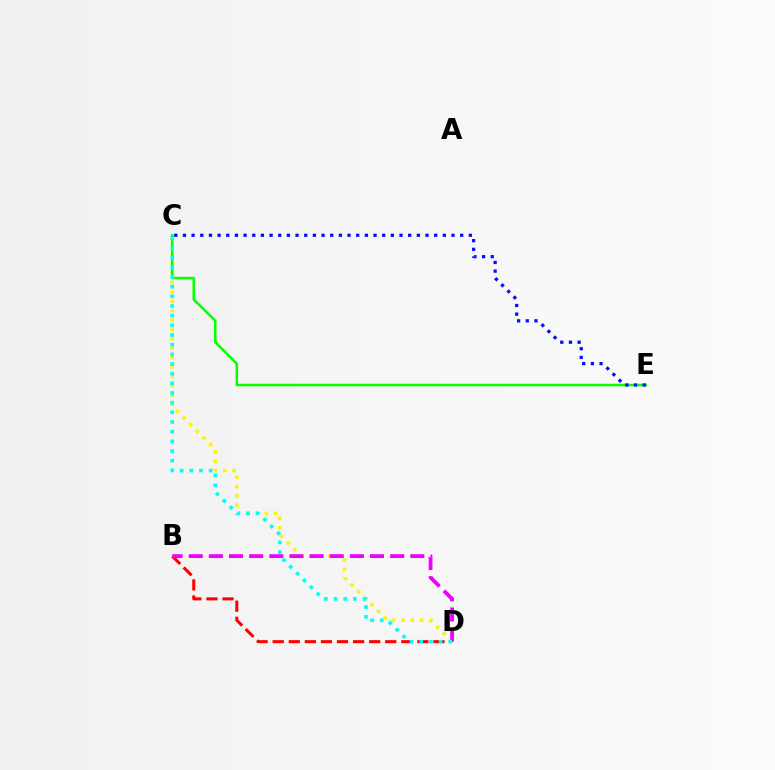{('B', 'D'): [{'color': '#ff0000', 'line_style': 'dashed', 'thickness': 2.18}, {'color': '#ee00ff', 'line_style': 'dashed', 'thickness': 2.74}], ('C', 'D'): [{'color': '#fcf500', 'line_style': 'dotted', 'thickness': 2.54}, {'color': '#00fff6', 'line_style': 'dotted', 'thickness': 2.63}], ('C', 'E'): [{'color': '#08ff00', 'line_style': 'solid', 'thickness': 1.82}, {'color': '#0010ff', 'line_style': 'dotted', 'thickness': 2.35}]}